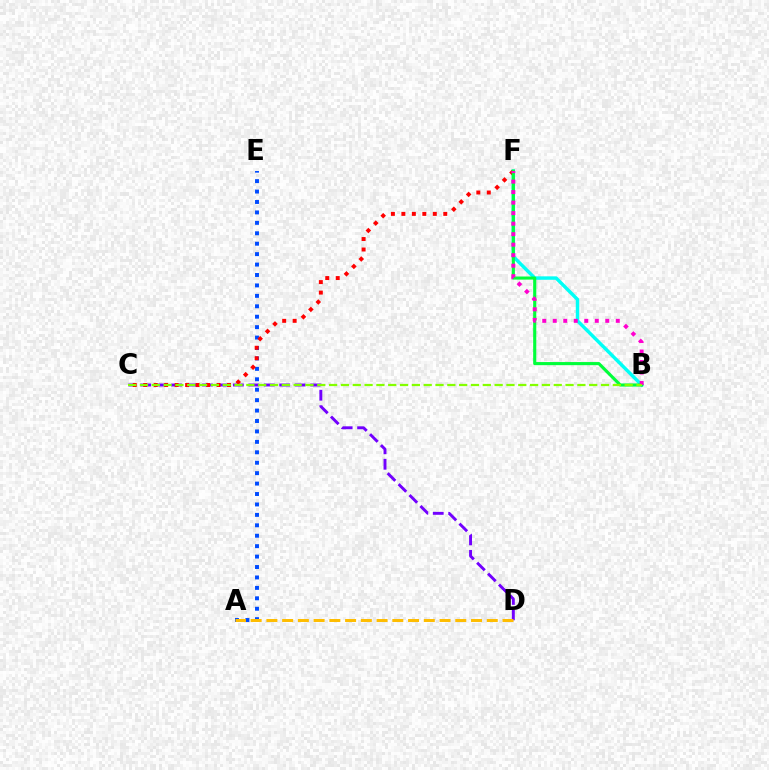{('B', 'F'): [{'color': '#00fff6', 'line_style': 'solid', 'thickness': 2.47}, {'color': '#00ff39', 'line_style': 'solid', 'thickness': 2.24}, {'color': '#ff00cf', 'line_style': 'dotted', 'thickness': 2.85}], ('C', 'D'): [{'color': '#7200ff', 'line_style': 'dashed', 'thickness': 2.1}], ('A', 'E'): [{'color': '#004bff', 'line_style': 'dotted', 'thickness': 2.83}], ('A', 'D'): [{'color': '#ffbd00', 'line_style': 'dashed', 'thickness': 2.14}], ('C', 'F'): [{'color': '#ff0000', 'line_style': 'dotted', 'thickness': 2.85}], ('B', 'C'): [{'color': '#84ff00', 'line_style': 'dashed', 'thickness': 1.61}]}